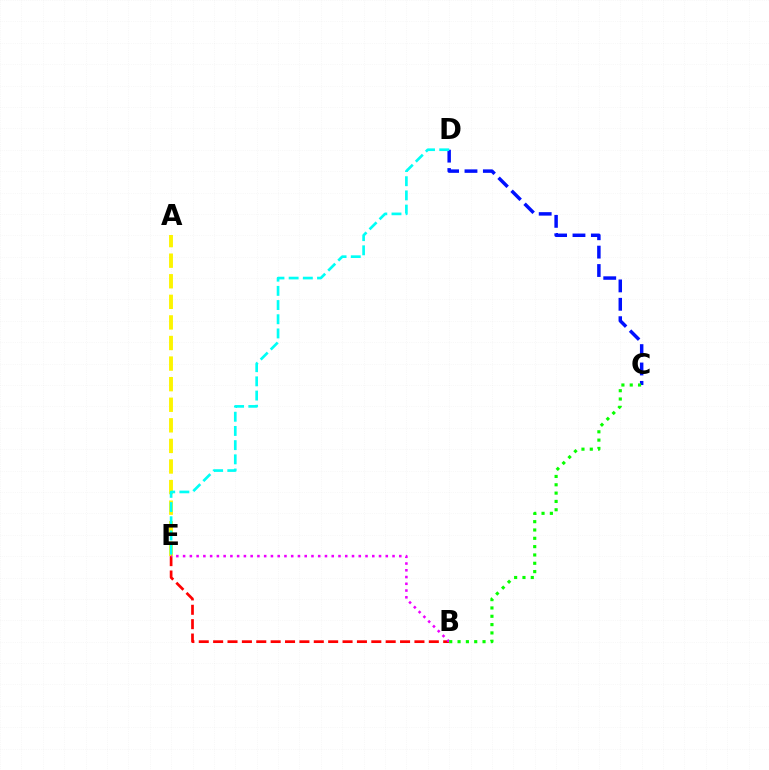{('C', 'D'): [{'color': '#0010ff', 'line_style': 'dashed', 'thickness': 2.5}], ('A', 'E'): [{'color': '#fcf500', 'line_style': 'dashed', 'thickness': 2.8}], ('D', 'E'): [{'color': '#00fff6', 'line_style': 'dashed', 'thickness': 1.93}], ('B', 'E'): [{'color': '#ff0000', 'line_style': 'dashed', 'thickness': 1.95}, {'color': '#ee00ff', 'line_style': 'dotted', 'thickness': 1.84}], ('B', 'C'): [{'color': '#08ff00', 'line_style': 'dotted', 'thickness': 2.26}]}